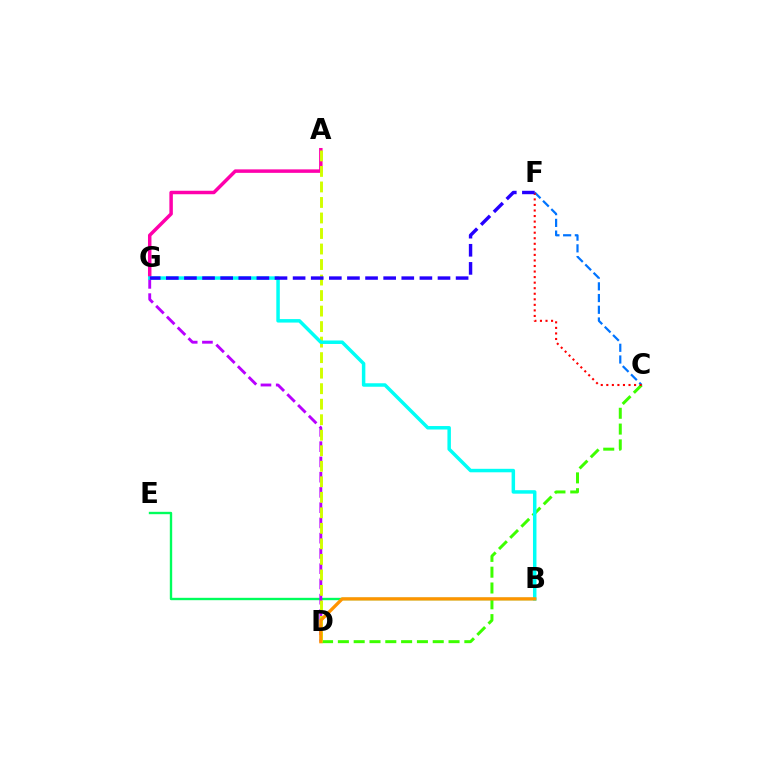{('C', 'F'): [{'color': '#0074ff', 'line_style': 'dashed', 'thickness': 1.59}, {'color': '#ff0000', 'line_style': 'dotted', 'thickness': 1.51}], ('C', 'D'): [{'color': '#3dff00', 'line_style': 'dashed', 'thickness': 2.15}], ('A', 'G'): [{'color': '#ff00ac', 'line_style': 'solid', 'thickness': 2.51}], ('B', 'E'): [{'color': '#00ff5c', 'line_style': 'solid', 'thickness': 1.71}], ('D', 'G'): [{'color': '#b900ff', 'line_style': 'dashed', 'thickness': 2.07}], ('A', 'D'): [{'color': '#d1ff00', 'line_style': 'dashed', 'thickness': 2.11}], ('B', 'G'): [{'color': '#00fff6', 'line_style': 'solid', 'thickness': 2.51}], ('B', 'D'): [{'color': '#ff9400', 'line_style': 'solid', 'thickness': 2.36}], ('F', 'G'): [{'color': '#2500ff', 'line_style': 'dashed', 'thickness': 2.46}]}